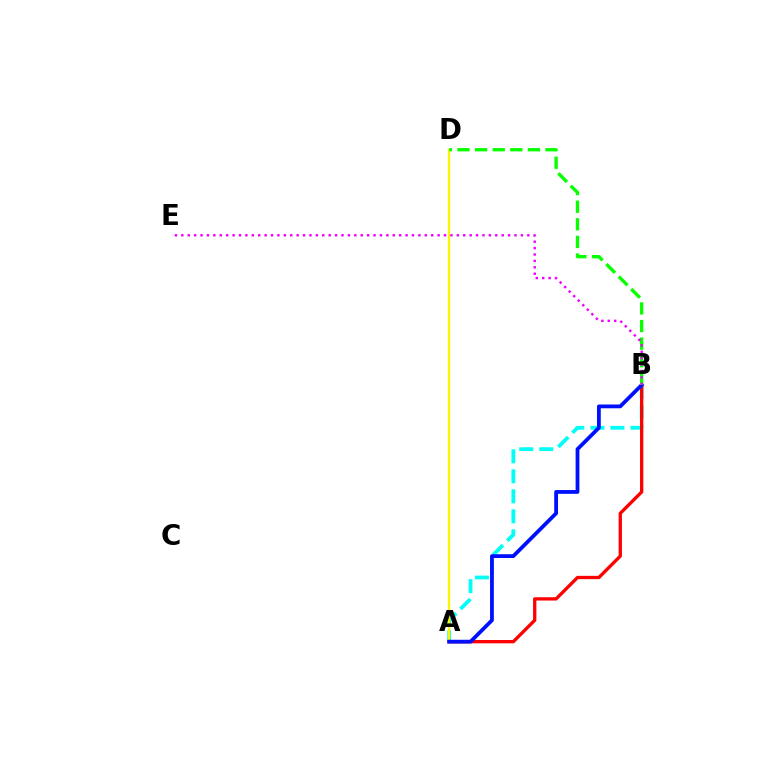{('A', 'B'): [{'color': '#00fff6', 'line_style': 'dashed', 'thickness': 2.72}, {'color': '#ff0000', 'line_style': 'solid', 'thickness': 2.38}, {'color': '#0010ff', 'line_style': 'solid', 'thickness': 2.73}], ('A', 'D'): [{'color': '#fcf500', 'line_style': 'solid', 'thickness': 1.68}], ('B', 'D'): [{'color': '#08ff00', 'line_style': 'dashed', 'thickness': 2.39}], ('B', 'E'): [{'color': '#ee00ff', 'line_style': 'dotted', 'thickness': 1.74}]}